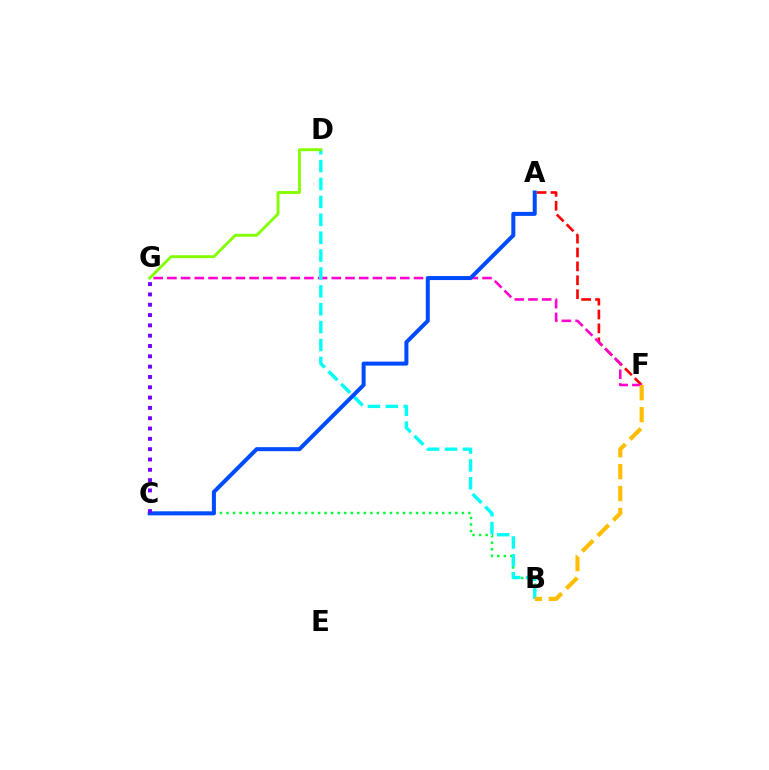{('A', 'F'): [{'color': '#ff0000', 'line_style': 'dashed', 'thickness': 1.89}], ('F', 'G'): [{'color': '#ff00cf', 'line_style': 'dashed', 'thickness': 1.86}], ('B', 'C'): [{'color': '#00ff39', 'line_style': 'dotted', 'thickness': 1.78}], ('B', 'D'): [{'color': '#00fff6', 'line_style': 'dashed', 'thickness': 2.43}], ('B', 'F'): [{'color': '#ffbd00', 'line_style': 'dashed', 'thickness': 2.98}], ('D', 'G'): [{'color': '#84ff00', 'line_style': 'solid', 'thickness': 2.08}], ('A', 'C'): [{'color': '#004bff', 'line_style': 'solid', 'thickness': 2.89}], ('C', 'G'): [{'color': '#7200ff', 'line_style': 'dotted', 'thickness': 2.8}]}